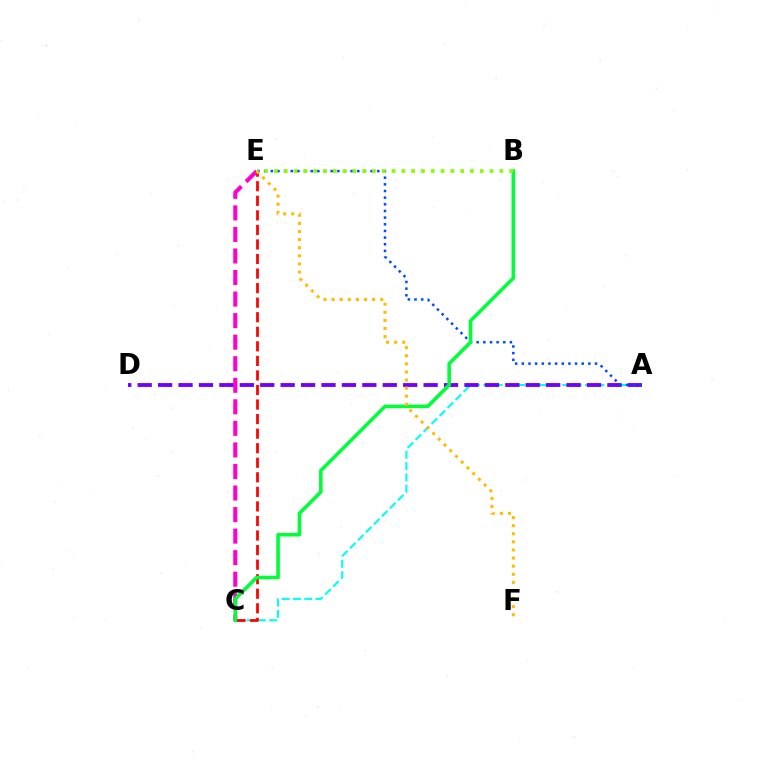{('C', 'E'): [{'color': '#ff00cf', 'line_style': 'dashed', 'thickness': 2.93}, {'color': '#ff0000', 'line_style': 'dashed', 'thickness': 1.98}], ('A', 'C'): [{'color': '#00fff6', 'line_style': 'dashed', 'thickness': 1.54}], ('A', 'D'): [{'color': '#7200ff', 'line_style': 'dashed', 'thickness': 2.77}], ('A', 'E'): [{'color': '#004bff', 'line_style': 'dotted', 'thickness': 1.81}], ('B', 'C'): [{'color': '#00ff39', 'line_style': 'solid', 'thickness': 2.57}], ('E', 'F'): [{'color': '#ffbd00', 'line_style': 'dotted', 'thickness': 2.2}], ('B', 'E'): [{'color': '#84ff00', 'line_style': 'dotted', 'thickness': 2.66}]}